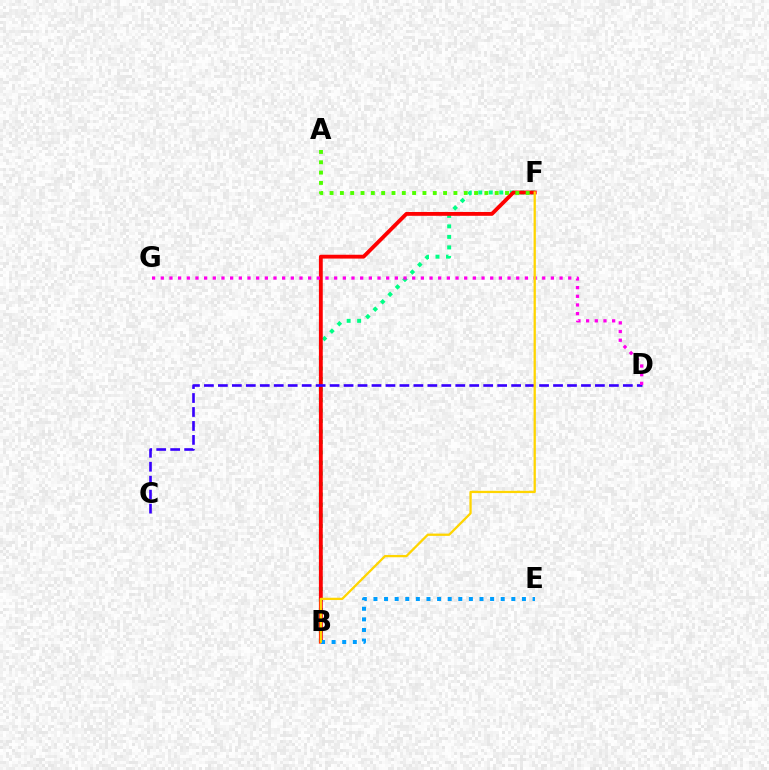{('B', 'F'): [{'color': '#00ff86', 'line_style': 'dotted', 'thickness': 2.85}, {'color': '#ff0000', 'line_style': 'solid', 'thickness': 2.77}, {'color': '#ffd500', 'line_style': 'solid', 'thickness': 1.65}], ('A', 'F'): [{'color': '#4fff00', 'line_style': 'dotted', 'thickness': 2.8}], ('B', 'E'): [{'color': '#009eff', 'line_style': 'dotted', 'thickness': 2.88}], ('C', 'D'): [{'color': '#3700ff', 'line_style': 'dashed', 'thickness': 1.9}], ('D', 'G'): [{'color': '#ff00ed', 'line_style': 'dotted', 'thickness': 2.36}]}